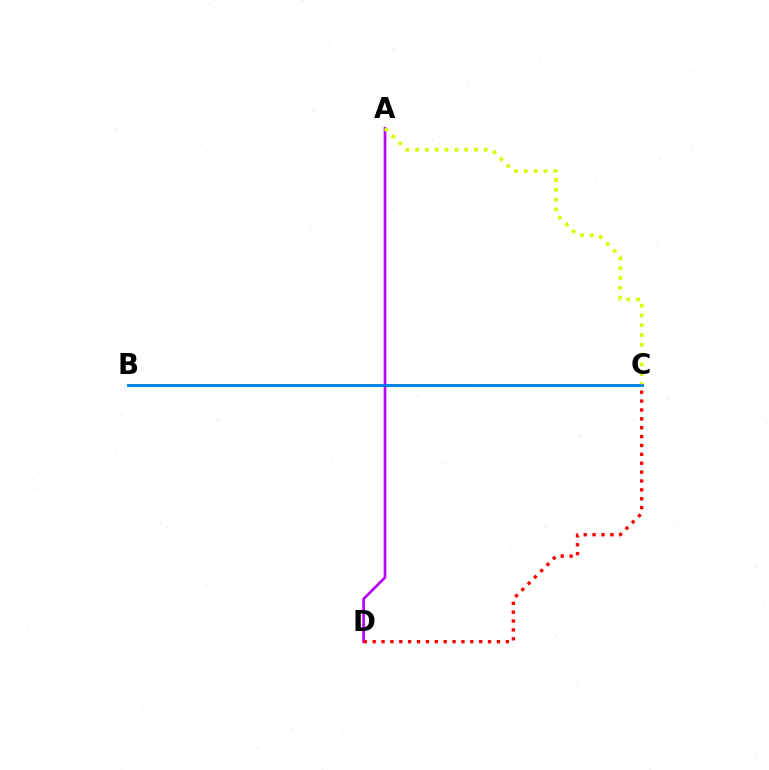{('B', 'C'): [{'color': '#00ff5c', 'line_style': 'solid', 'thickness': 2.15}, {'color': '#0074ff', 'line_style': 'solid', 'thickness': 1.85}], ('A', 'D'): [{'color': '#b900ff', 'line_style': 'solid', 'thickness': 1.92}], ('A', 'C'): [{'color': '#d1ff00', 'line_style': 'dotted', 'thickness': 2.66}], ('C', 'D'): [{'color': '#ff0000', 'line_style': 'dotted', 'thickness': 2.41}]}